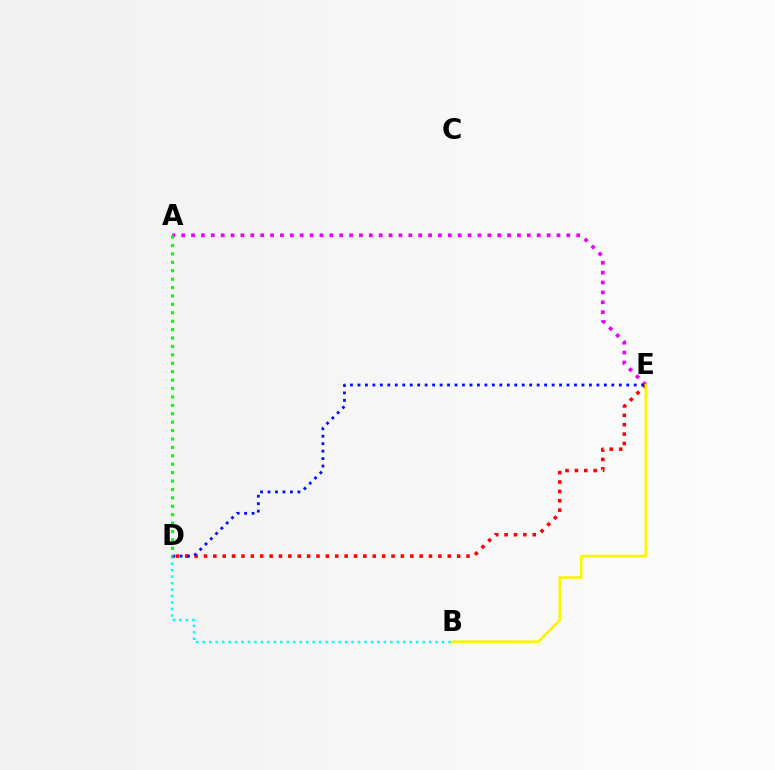{('A', 'E'): [{'color': '#ee00ff', 'line_style': 'dotted', 'thickness': 2.68}], ('D', 'E'): [{'color': '#ff0000', 'line_style': 'dotted', 'thickness': 2.55}, {'color': '#0010ff', 'line_style': 'dotted', 'thickness': 2.03}], ('B', 'E'): [{'color': '#fcf500', 'line_style': 'solid', 'thickness': 1.88}], ('B', 'D'): [{'color': '#00fff6', 'line_style': 'dotted', 'thickness': 1.76}], ('A', 'D'): [{'color': '#08ff00', 'line_style': 'dotted', 'thickness': 2.29}]}